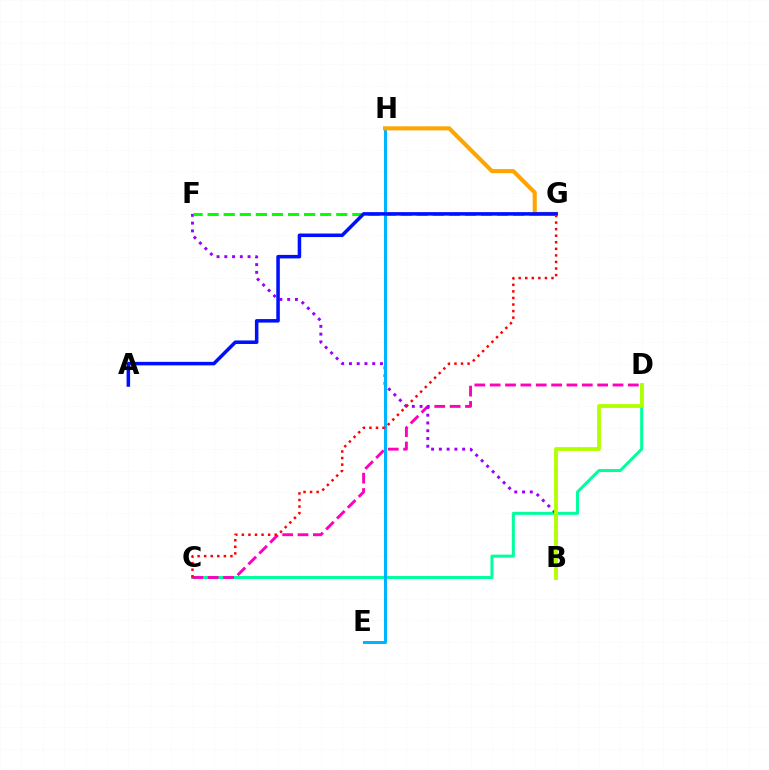{('C', 'D'): [{'color': '#00ff9d', 'line_style': 'solid', 'thickness': 2.16}, {'color': '#ff00bd', 'line_style': 'dashed', 'thickness': 2.09}], ('B', 'F'): [{'color': '#9b00ff', 'line_style': 'dotted', 'thickness': 2.11}], ('B', 'D'): [{'color': '#b3ff00', 'line_style': 'solid', 'thickness': 2.77}], ('E', 'H'): [{'color': '#00b5ff', 'line_style': 'solid', 'thickness': 2.15}], ('C', 'G'): [{'color': '#ff0000', 'line_style': 'dotted', 'thickness': 1.78}], ('G', 'H'): [{'color': '#ffa500', 'line_style': 'solid', 'thickness': 2.94}], ('F', 'G'): [{'color': '#08ff00', 'line_style': 'dashed', 'thickness': 2.18}], ('A', 'G'): [{'color': '#0010ff', 'line_style': 'solid', 'thickness': 2.53}]}